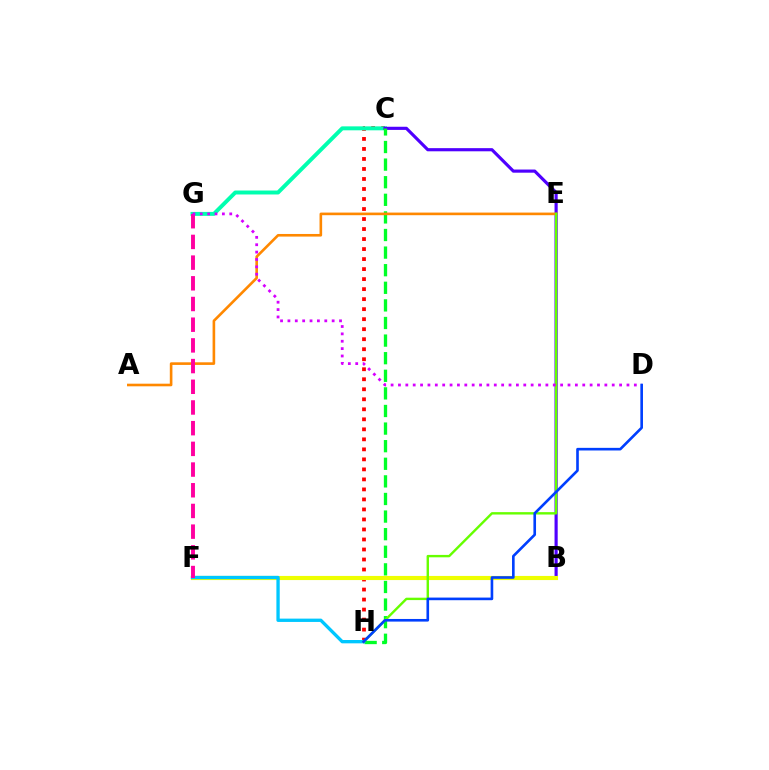{('C', 'H'): [{'color': '#ff0000', 'line_style': 'dotted', 'thickness': 2.72}, {'color': '#00ff27', 'line_style': 'dashed', 'thickness': 2.39}], ('C', 'G'): [{'color': '#00ffaf', 'line_style': 'solid', 'thickness': 2.84}], ('B', 'C'): [{'color': '#4f00ff', 'line_style': 'solid', 'thickness': 2.27}], ('A', 'E'): [{'color': '#ff8800', 'line_style': 'solid', 'thickness': 1.89}], ('B', 'F'): [{'color': '#eeff00', 'line_style': 'solid', 'thickness': 2.97}], ('F', 'H'): [{'color': '#00c7ff', 'line_style': 'solid', 'thickness': 2.39}], ('F', 'G'): [{'color': '#ff00a0', 'line_style': 'dashed', 'thickness': 2.81}], ('E', 'H'): [{'color': '#66ff00', 'line_style': 'solid', 'thickness': 1.72}], ('D', 'G'): [{'color': '#d600ff', 'line_style': 'dotted', 'thickness': 2.0}], ('D', 'H'): [{'color': '#003fff', 'line_style': 'solid', 'thickness': 1.89}]}